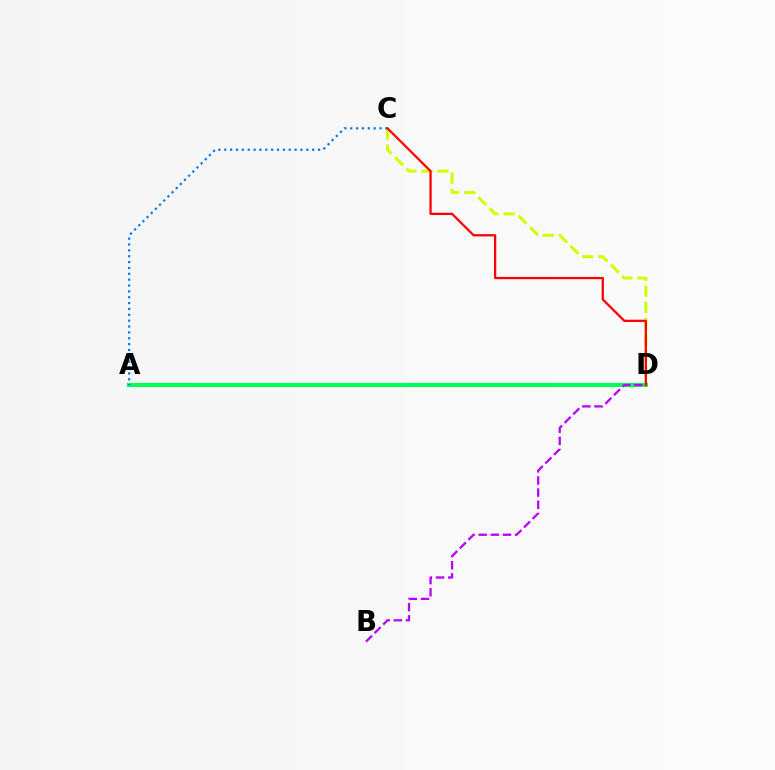{('C', 'D'): [{'color': '#d1ff00', 'line_style': 'dashed', 'thickness': 2.18}, {'color': '#ff0000', 'line_style': 'solid', 'thickness': 1.63}], ('A', 'D'): [{'color': '#00ff5c', 'line_style': 'solid', 'thickness': 2.94}], ('A', 'C'): [{'color': '#0074ff', 'line_style': 'dotted', 'thickness': 1.59}], ('B', 'D'): [{'color': '#b900ff', 'line_style': 'dashed', 'thickness': 1.65}]}